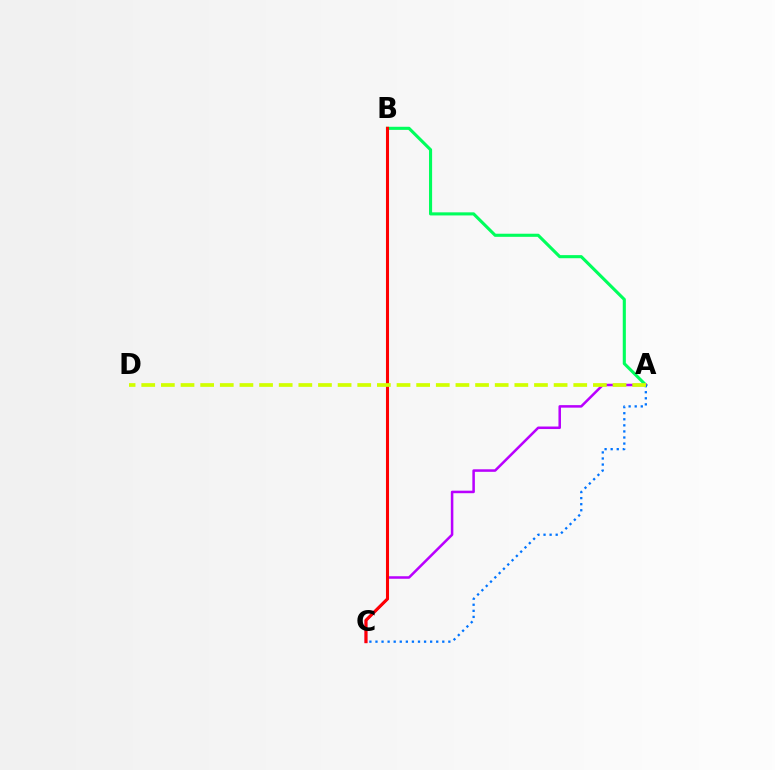{('A', 'B'): [{'color': '#00ff5c', 'line_style': 'solid', 'thickness': 2.23}], ('A', 'C'): [{'color': '#b900ff', 'line_style': 'solid', 'thickness': 1.82}, {'color': '#0074ff', 'line_style': 'dotted', 'thickness': 1.65}], ('B', 'C'): [{'color': '#ff0000', 'line_style': 'solid', 'thickness': 2.21}], ('A', 'D'): [{'color': '#d1ff00', 'line_style': 'dashed', 'thickness': 2.67}]}